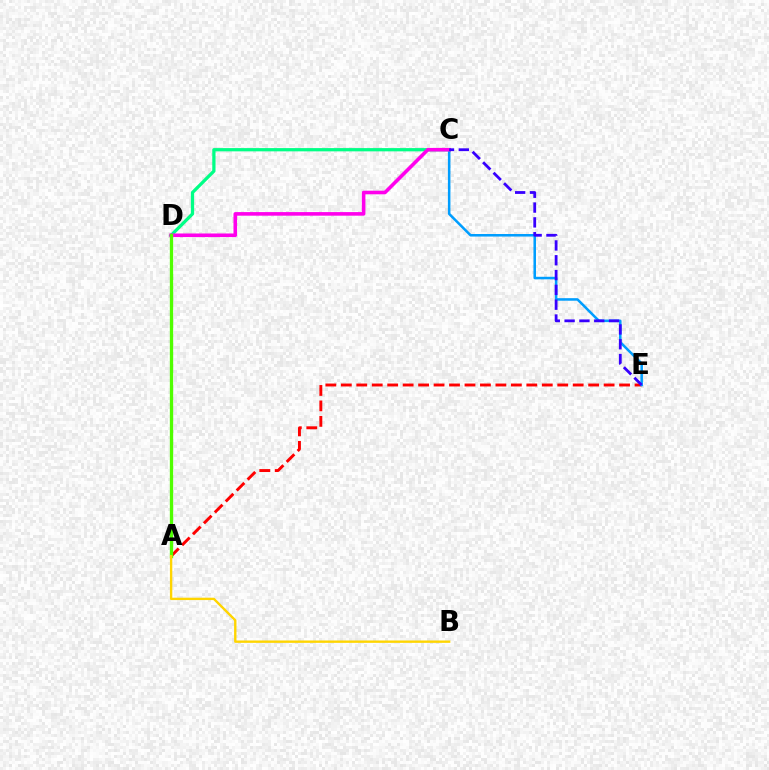{('A', 'E'): [{'color': '#ff0000', 'line_style': 'dashed', 'thickness': 2.1}], ('C', 'E'): [{'color': '#009eff', 'line_style': 'solid', 'thickness': 1.83}, {'color': '#3700ff', 'line_style': 'dashed', 'thickness': 2.01}], ('C', 'D'): [{'color': '#00ff86', 'line_style': 'solid', 'thickness': 2.34}, {'color': '#ff00ed', 'line_style': 'solid', 'thickness': 2.59}], ('A', 'D'): [{'color': '#4fff00', 'line_style': 'solid', 'thickness': 2.39}], ('A', 'B'): [{'color': '#ffd500', 'line_style': 'solid', 'thickness': 1.71}]}